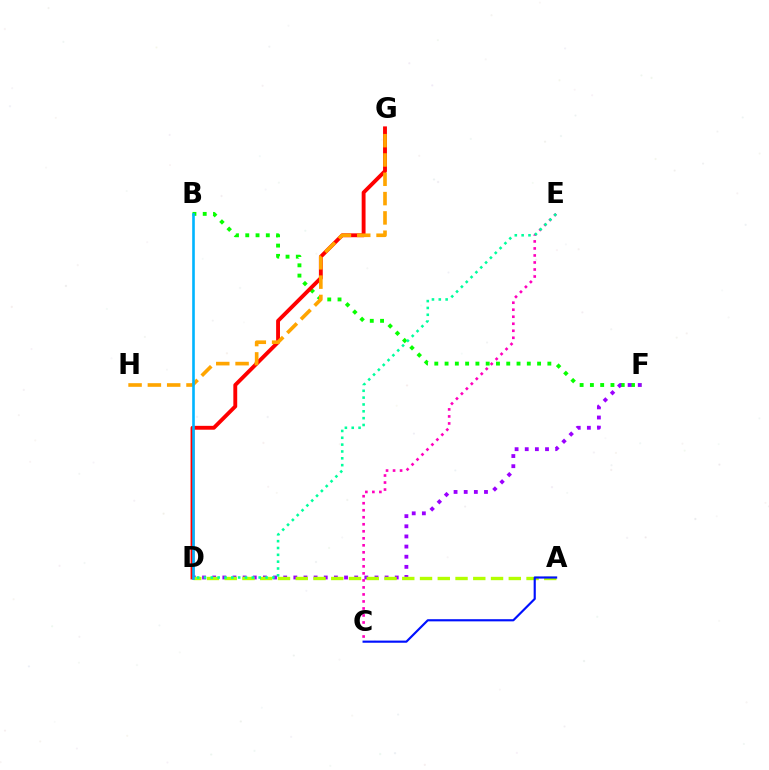{('B', 'F'): [{'color': '#08ff00', 'line_style': 'dotted', 'thickness': 2.79}], ('D', 'F'): [{'color': '#9b00ff', 'line_style': 'dotted', 'thickness': 2.76}], ('D', 'G'): [{'color': '#ff0000', 'line_style': 'solid', 'thickness': 2.79}], ('G', 'H'): [{'color': '#ffa500', 'line_style': 'dashed', 'thickness': 2.62}], ('A', 'D'): [{'color': '#b3ff00', 'line_style': 'dashed', 'thickness': 2.41}], ('C', 'E'): [{'color': '#ff00bd', 'line_style': 'dotted', 'thickness': 1.91}], ('B', 'D'): [{'color': '#00b5ff', 'line_style': 'solid', 'thickness': 1.89}], ('D', 'E'): [{'color': '#00ff9d', 'line_style': 'dotted', 'thickness': 1.86}], ('A', 'C'): [{'color': '#0010ff', 'line_style': 'solid', 'thickness': 1.55}]}